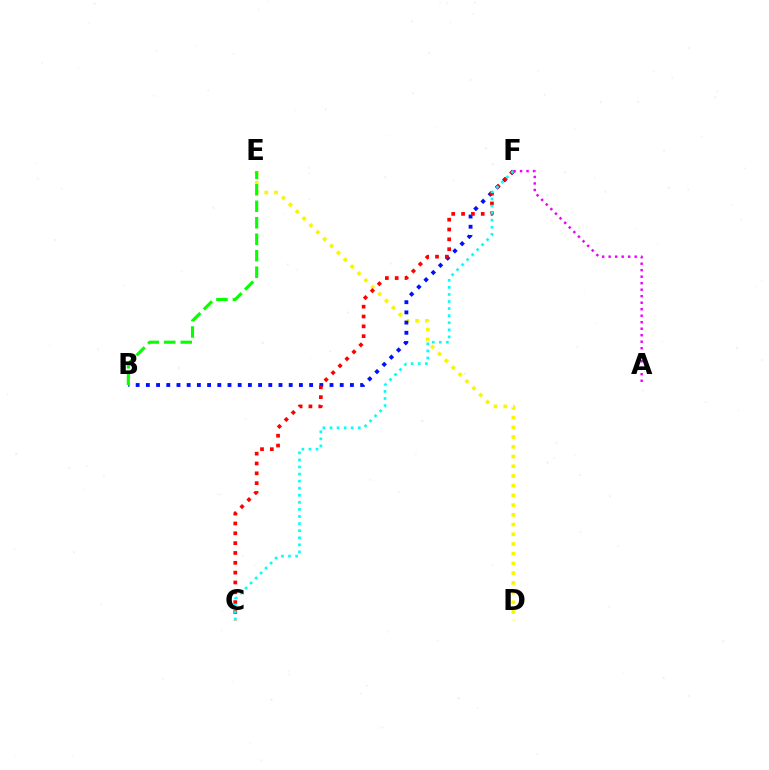{('D', 'E'): [{'color': '#fcf500', 'line_style': 'dotted', 'thickness': 2.64}], ('B', 'F'): [{'color': '#0010ff', 'line_style': 'dotted', 'thickness': 2.77}], ('C', 'F'): [{'color': '#ff0000', 'line_style': 'dotted', 'thickness': 2.67}, {'color': '#00fff6', 'line_style': 'dotted', 'thickness': 1.92}], ('B', 'E'): [{'color': '#08ff00', 'line_style': 'dashed', 'thickness': 2.24}], ('A', 'F'): [{'color': '#ee00ff', 'line_style': 'dotted', 'thickness': 1.77}]}